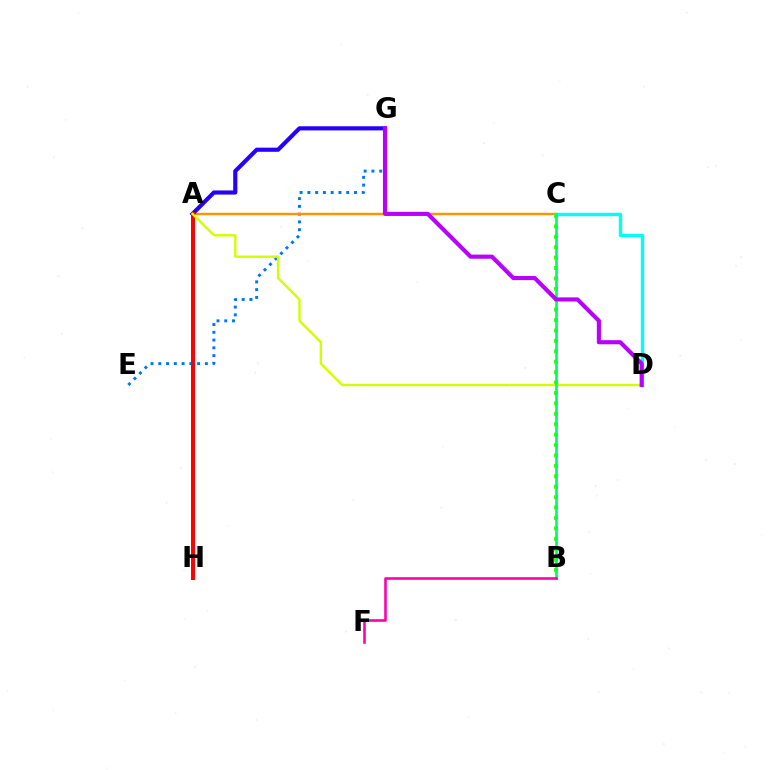{('E', 'G'): [{'color': '#0074ff', 'line_style': 'dotted', 'thickness': 2.11}], ('A', 'C'): [{'color': '#ff9400', 'line_style': 'solid', 'thickness': 1.77}], ('B', 'C'): [{'color': '#3dff00', 'line_style': 'dotted', 'thickness': 2.83}, {'color': '#00ff5c', 'line_style': 'solid', 'thickness': 1.93}], ('A', 'G'): [{'color': '#2500ff', 'line_style': 'solid', 'thickness': 2.98}], ('A', 'H'): [{'color': '#ff0000', 'line_style': 'solid', 'thickness': 2.86}], ('A', 'D'): [{'color': '#d1ff00', 'line_style': 'solid', 'thickness': 1.71}], ('C', 'D'): [{'color': '#00fff6', 'line_style': 'solid', 'thickness': 2.45}], ('D', 'G'): [{'color': '#b900ff', 'line_style': 'solid', 'thickness': 2.97}], ('B', 'F'): [{'color': '#ff00ac', 'line_style': 'solid', 'thickness': 1.87}]}